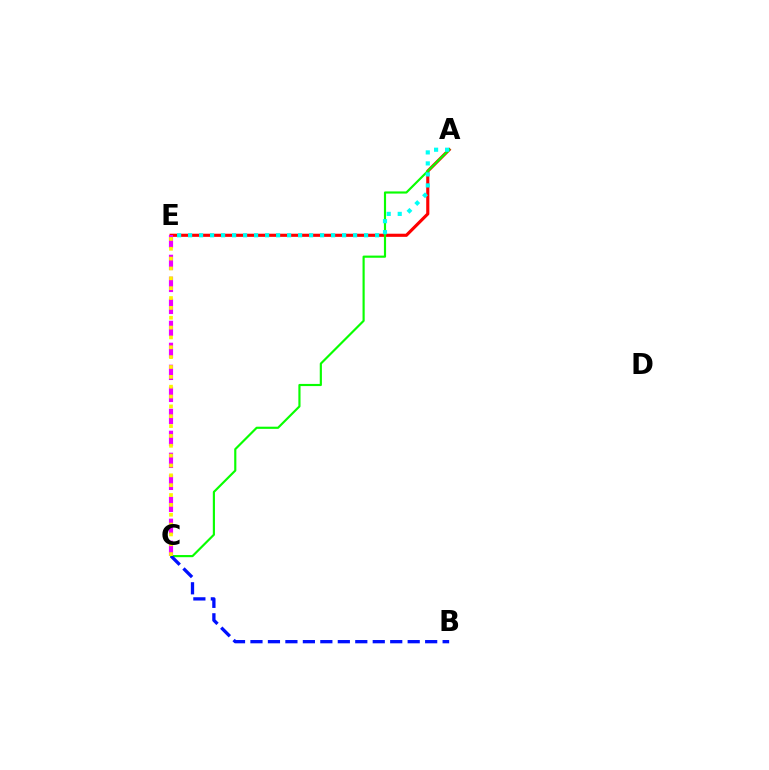{('A', 'E'): [{'color': '#ff0000', 'line_style': 'solid', 'thickness': 2.25}, {'color': '#00fff6', 'line_style': 'dotted', 'thickness': 2.99}], ('A', 'C'): [{'color': '#08ff00', 'line_style': 'solid', 'thickness': 1.56}], ('C', 'E'): [{'color': '#ee00ff', 'line_style': 'dashed', 'thickness': 2.99}, {'color': '#fcf500', 'line_style': 'dotted', 'thickness': 2.68}], ('B', 'C'): [{'color': '#0010ff', 'line_style': 'dashed', 'thickness': 2.37}]}